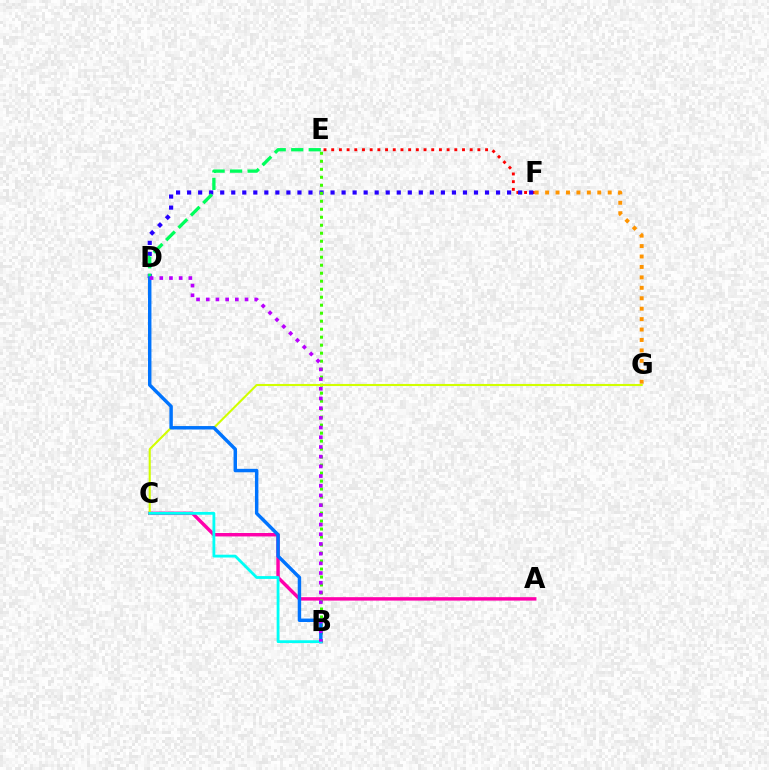{('E', 'F'): [{'color': '#ff0000', 'line_style': 'dotted', 'thickness': 2.09}], ('D', 'F'): [{'color': '#2500ff', 'line_style': 'dotted', 'thickness': 3.0}], ('A', 'C'): [{'color': '#ff00ac', 'line_style': 'solid', 'thickness': 2.47}], ('B', 'E'): [{'color': '#3dff00', 'line_style': 'dotted', 'thickness': 2.17}], ('D', 'E'): [{'color': '#00ff5c', 'line_style': 'dashed', 'thickness': 2.38}], ('F', 'G'): [{'color': '#ff9400', 'line_style': 'dotted', 'thickness': 2.83}], ('C', 'G'): [{'color': '#d1ff00', 'line_style': 'solid', 'thickness': 1.51}], ('B', 'D'): [{'color': '#0074ff', 'line_style': 'solid', 'thickness': 2.47}, {'color': '#b900ff', 'line_style': 'dotted', 'thickness': 2.63}], ('B', 'C'): [{'color': '#00fff6', 'line_style': 'solid', 'thickness': 2.02}]}